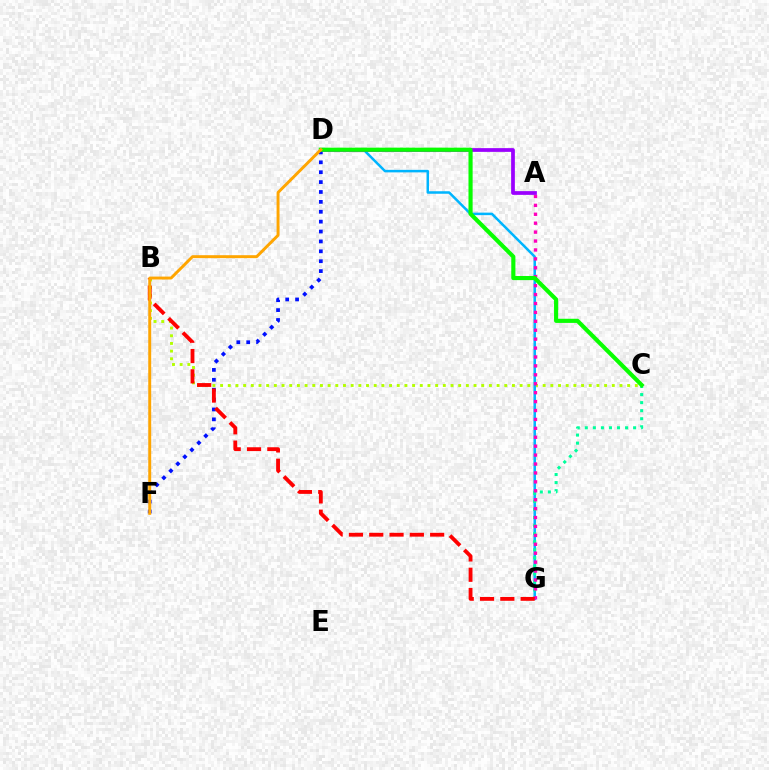{('B', 'C'): [{'color': '#b3ff00', 'line_style': 'dotted', 'thickness': 2.09}], ('D', 'G'): [{'color': '#00b5ff', 'line_style': 'solid', 'thickness': 1.81}], ('C', 'G'): [{'color': '#00ff9d', 'line_style': 'dotted', 'thickness': 2.19}], ('D', 'F'): [{'color': '#0010ff', 'line_style': 'dotted', 'thickness': 2.69}, {'color': '#ffa500', 'line_style': 'solid', 'thickness': 2.12}], ('A', 'G'): [{'color': '#ff00bd', 'line_style': 'dotted', 'thickness': 2.42}], ('A', 'D'): [{'color': '#9b00ff', 'line_style': 'solid', 'thickness': 2.69}], ('C', 'D'): [{'color': '#08ff00', 'line_style': 'solid', 'thickness': 2.98}], ('B', 'G'): [{'color': '#ff0000', 'line_style': 'dashed', 'thickness': 2.76}]}